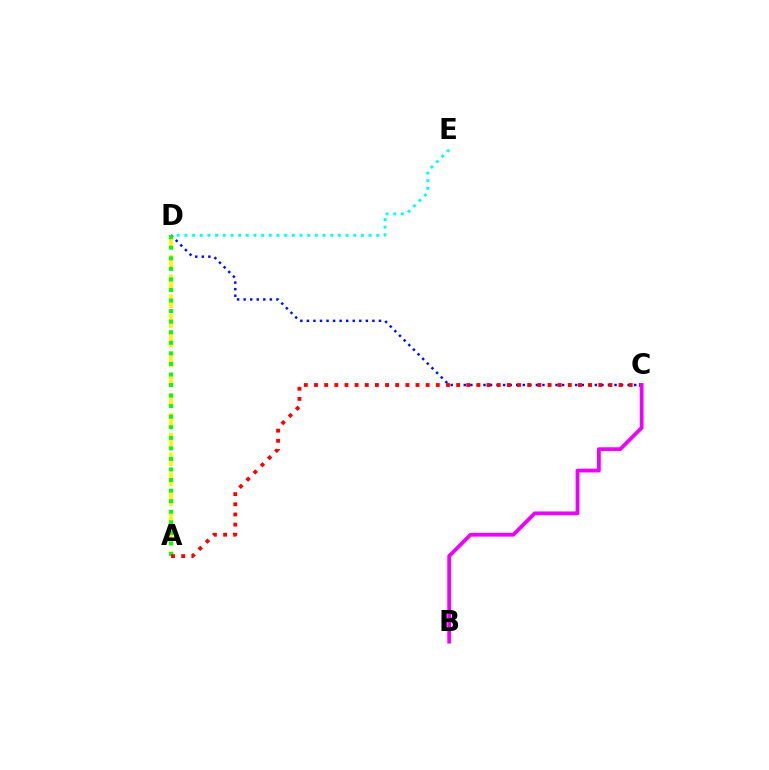{('A', 'D'): [{'color': '#fcf500', 'line_style': 'dashed', 'thickness': 2.69}, {'color': '#08ff00', 'line_style': 'dotted', 'thickness': 2.87}], ('D', 'E'): [{'color': '#00fff6', 'line_style': 'dotted', 'thickness': 2.09}], ('C', 'D'): [{'color': '#0010ff', 'line_style': 'dotted', 'thickness': 1.78}], ('A', 'C'): [{'color': '#ff0000', 'line_style': 'dotted', 'thickness': 2.76}], ('B', 'C'): [{'color': '#ee00ff', 'line_style': 'solid', 'thickness': 2.72}]}